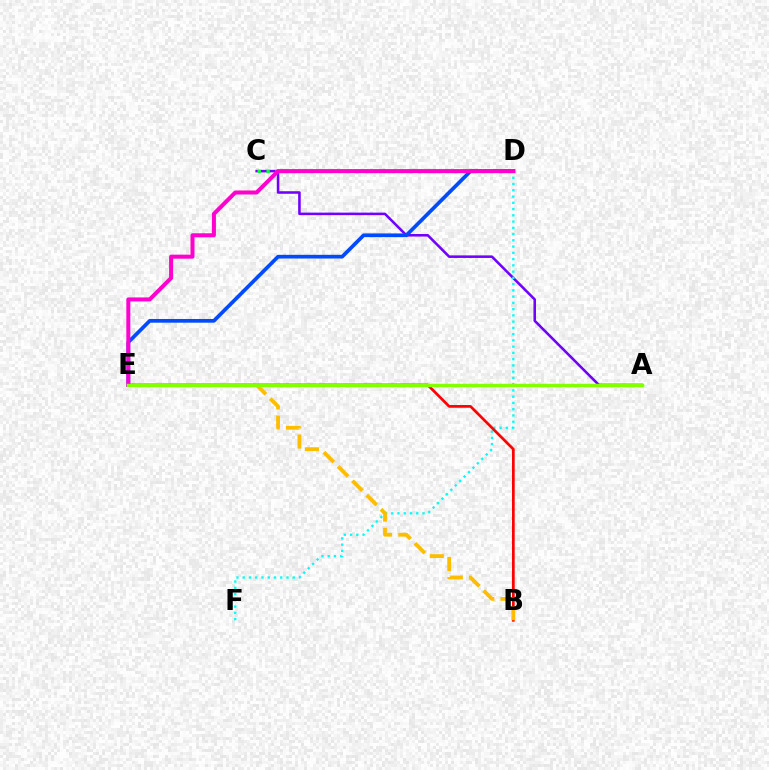{('A', 'C'): [{'color': '#7200ff', 'line_style': 'solid', 'thickness': 1.84}], ('D', 'E'): [{'color': '#004bff', 'line_style': 'solid', 'thickness': 2.67}, {'color': '#ff00cf', 'line_style': 'solid', 'thickness': 2.9}], ('D', 'F'): [{'color': '#00fff6', 'line_style': 'dotted', 'thickness': 1.7}], ('C', 'D'): [{'color': '#00ff39', 'line_style': 'dotted', 'thickness': 2.43}], ('B', 'E'): [{'color': '#ff0000', 'line_style': 'solid', 'thickness': 1.95}, {'color': '#ffbd00', 'line_style': 'dashed', 'thickness': 2.74}], ('A', 'E'): [{'color': '#84ff00', 'line_style': 'solid', 'thickness': 2.49}]}